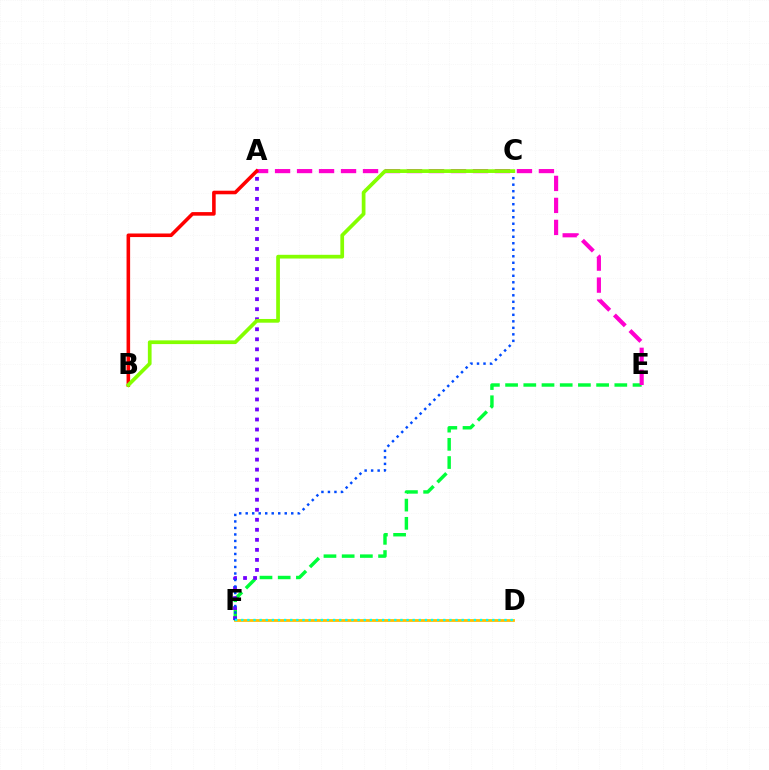{('D', 'F'): [{'color': '#ffbd00', 'line_style': 'solid', 'thickness': 2.01}, {'color': '#00fff6', 'line_style': 'dotted', 'thickness': 1.66}], ('E', 'F'): [{'color': '#00ff39', 'line_style': 'dashed', 'thickness': 2.47}], ('A', 'F'): [{'color': '#7200ff', 'line_style': 'dotted', 'thickness': 2.72}], ('C', 'F'): [{'color': '#004bff', 'line_style': 'dotted', 'thickness': 1.77}], ('A', 'E'): [{'color': '#ff00cf', 'line_style': 'dashed', 'thickness': 2.99}], ('A', 'B'): [{'color': '#ff0000', 'line_style': 'solid', 'thickness': 2.57}], ('B', 'C'): [{'color': '#84ff00', 'line_style': 'solid', 'thickness': 2.68}]}